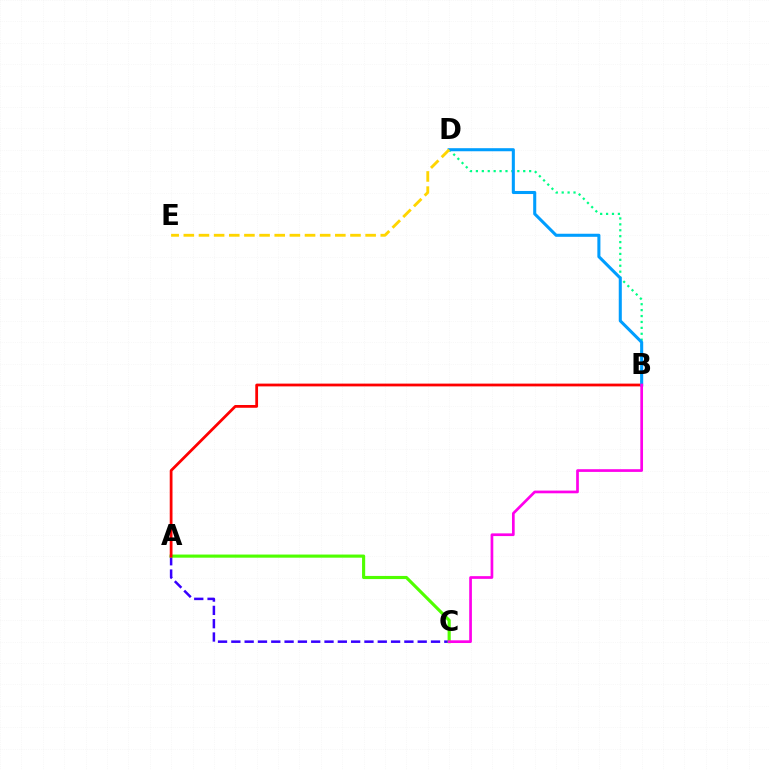{('B', 'D'): [{'color': '#00ff86', 'line_style': 'dotted', 'thickness': 1.61}, {'color': '#009eff', 'line_style': 'solid', 'thickness': 2.2}], ('A', 'C'): [{'color': '#3700ff', 'line_style': 'dashed', 'thickness': 1.81}, {'color': '#4fff00', 'line_style': 'solid', 'thickness': 2.25}], ('A', 'B'): [{'color': '#ff0000', 'line_style': 'solid', 'thickness': 2.0}], ('D', 'E'): [{'color': '#ffd500', 'line_style': 'dashed', 'thickness': 2.06}], ('B', 'C'): [{'color': '#ff00ed', 'line_style': 'solid', 'thickness': 1.95}]}